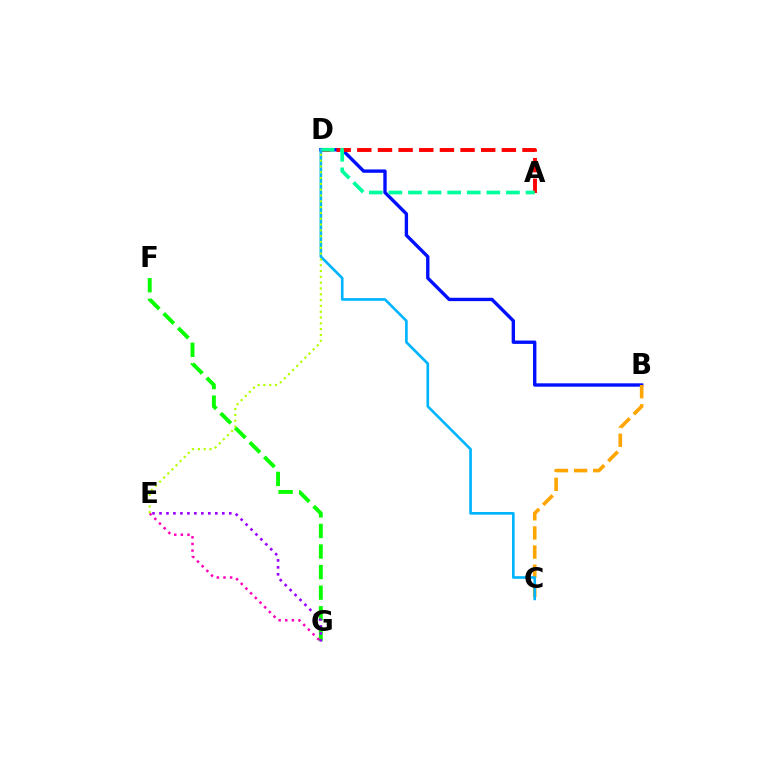{('B', 'D'): [{'color': '#0010ff', 'line_style': 'solid', 'thickness': 2.42}], ('A', 'D'): [{'color': '#ff0000', 'line_style': 'dashed', 'thickness': 2.8}, {'color': '#00ff9d', 'line_style': 'dashed', 'thickness': 2.66}], ('F', 'G'): [{'color': '#08ff00', 'line_style': 'dashed', 'thickness': 2.79}], ('E', 'G'): [{'color': '#ff00bd', 'line_style': 'dotted', 'thickness': 1.8}, {'color': '#9b00ff', 'line_style': 'dotted', 'thickness': 1.9}], ('B', 'C'): [{'color': '#ffa500', 'line_style': 'dashed', 'thickness': 2.6}], ('C', 'D'): [{'color': '#00b5ff', 'line_style': 'solid', 'thickness': 1.92}], ('D', 'E'): [{'color': '#b3ff00', 'line_style': 'dotted', 'thickness': 1.58}]}